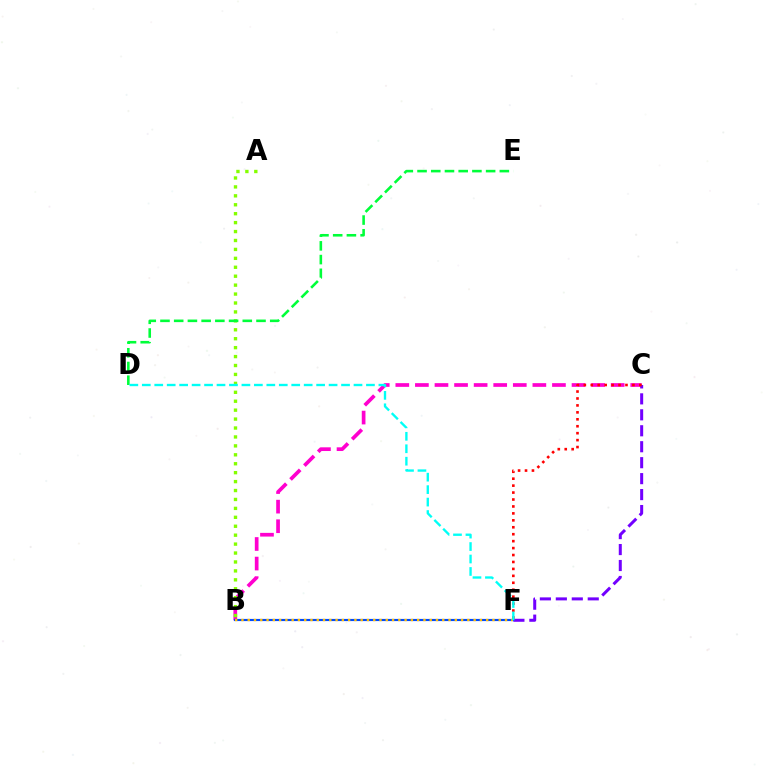{('B', 'C'): [{'color': '#ff00cf', 'line_style': 'dashed', 'thickness': 2.66}], ('C', 'F'): [{'color': '#7200ff', 'line_style': 'dashed', 'thickness': 2.17}, {'color': '#ff0000', 'line_style': 'dotted', 'thickness': 1.89}], ('A', 'B'): [{'color': '#84ff00', 'line_style': 'dotted', 'thickness': 2.43}], ('D', 'E'): [{'color': '#00ff39', 'line_style': 'dashed', 'thickness': 1.86}], ('B', 'F'): [{'color': '#004bff', 'line_style': 'solid', 'thickness': 1.55}, {'color': '#ffbd00', 'line_style': 'dotted', 'thickness': 1.7}], ('D', 'F'): [{'color': '#00fff6', 'line_style': 'dashed', 'thickness': 1.69}]}